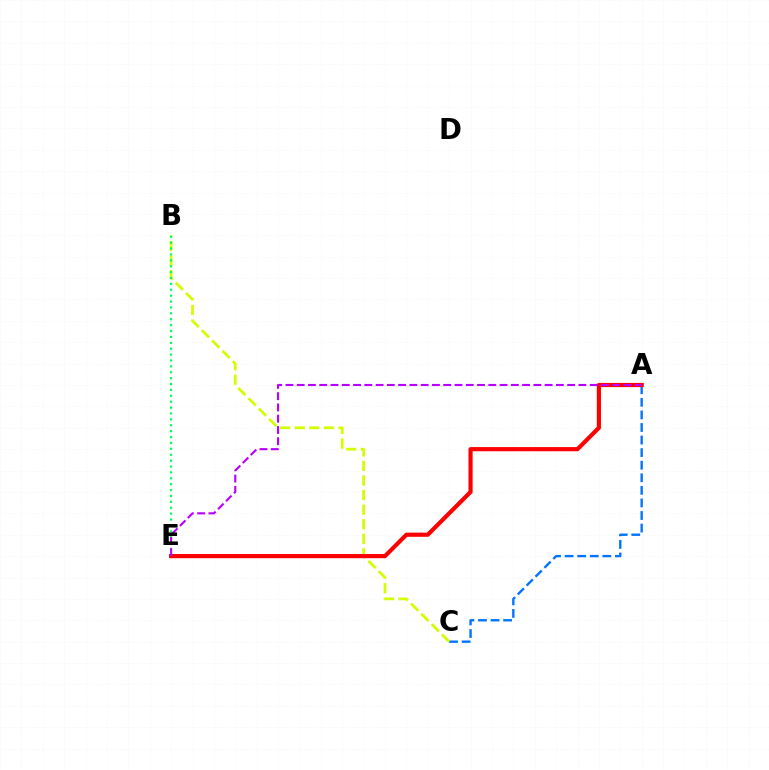{('A', 'C'): [{'color': '#0074ff', 'line_style': 'dashed', 'thickness': 1.71}], ('B', 'C'): [{'color': '#d1ff00', 'line_style': 'dashed', 'thickness': 1.98}], ('B', 'E'): [{'color': '#00ff5c', 'line_style': 'dotted', 'thickness': 1.6}], ('A', 'E'): [{'color': '#ff0000', 'line_style': 'solid', 'thickness': 3.0}, {'color': '#b900ff', 'line_style': 'dashed', 'thickness': 1.53}]}